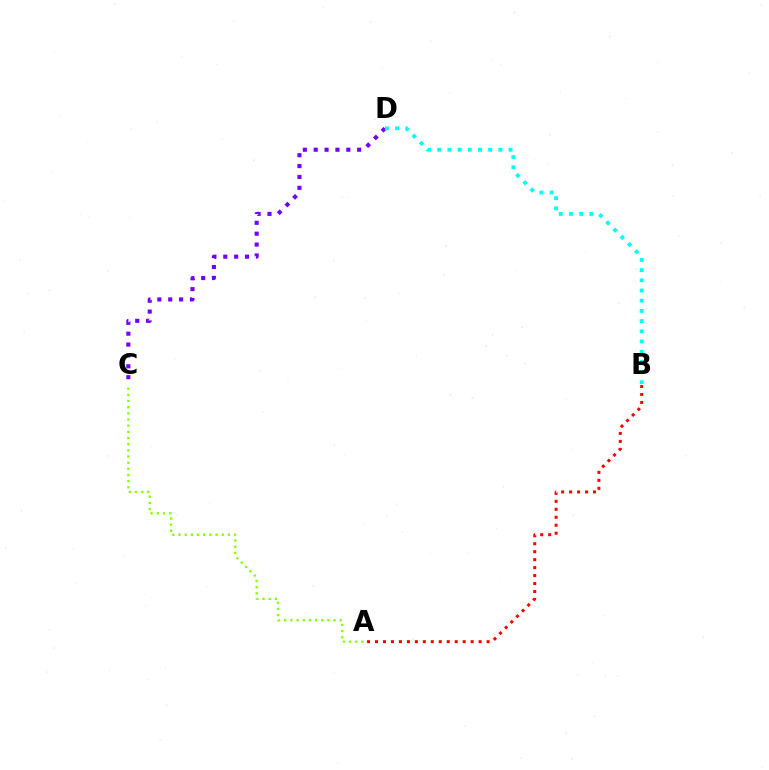{('A', 'C'): [{'color': '#84ff00', 'line_style': 'dotted', 'thickness': 1.67}], ('C', 'D'): [{'color': '#7200ff', 'line_style': 'dotted', 'thickness': 2.95}], ('B', 'D'): [{'color': '#00fff6', 'line_style': 'dotted', 'thickness': 2.77}], ('A', 'B'): [{'color': '#ff0000', 'line_style': 'dotted', 'thickness': 2.17}]}